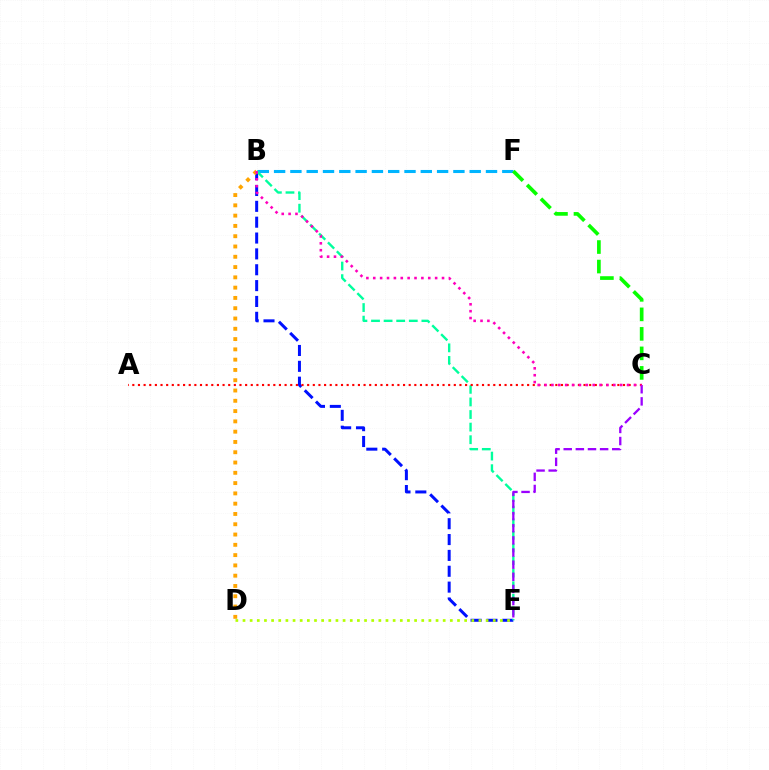{('B', 'E'): [{'color': '#0010ff', 'line_style': 'dashed', 'thickness': 2.15}, {'color': '#00ff9d', 'line_style': 'dashed', 'thickness': 1.71}], ('B', 'F'): [{'color': '#00b5ff', 'line_style': 'dashed', 'thickness': 2.21}], ('C', 'F'): [{'color': '#08ff00', 'line_style': 'dashed', 'thickness': 2.65}], ('A', 'C'): [{'color': '#ff0000', 'line_style': 'dotted', 'thickness': 1.53}], ('B', 'D'): [{'color': '#ffa500', 'line_style': 'dotted', 'thickness': 2.8}], ('D', 'E'): [{'color': '#b3ff00', 'line_style': 'dotted', 'thickness': 1.94}], ('C', 'E'): [{'color': '#9b00ff', 'line_style': 'dashed', 'thickness': 1.65}], ('B', 'C'): [{'color': '#ff00bd', 'line_style': 'dotted', 'thickness': 1.87}]}